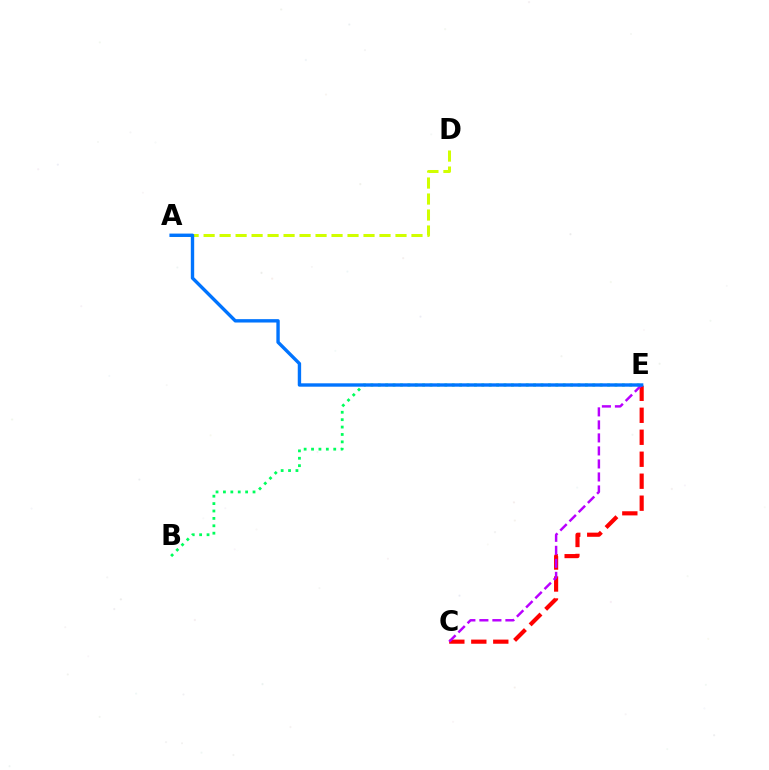{('B', 'E'): [{'color': '#00ff5c', 'line_style': 'dotted', 'thickness': 2.01}], ('C', 'E'): [{'color': '#ff0000', 'line_style': 'dashed', 'thickness': 2.99}, {'color': '#b900ff', 'line_style': 'dashed', 'thickness': 1.77}], ('A', 'D'): [{'color': '#d1ff00', 'line_style': 'dashed', 'thickness': 2.17}], ('A', 'E'): [{'color': '#0074ff', 'line_style': 'solid', 'thickness': 2.43}]}